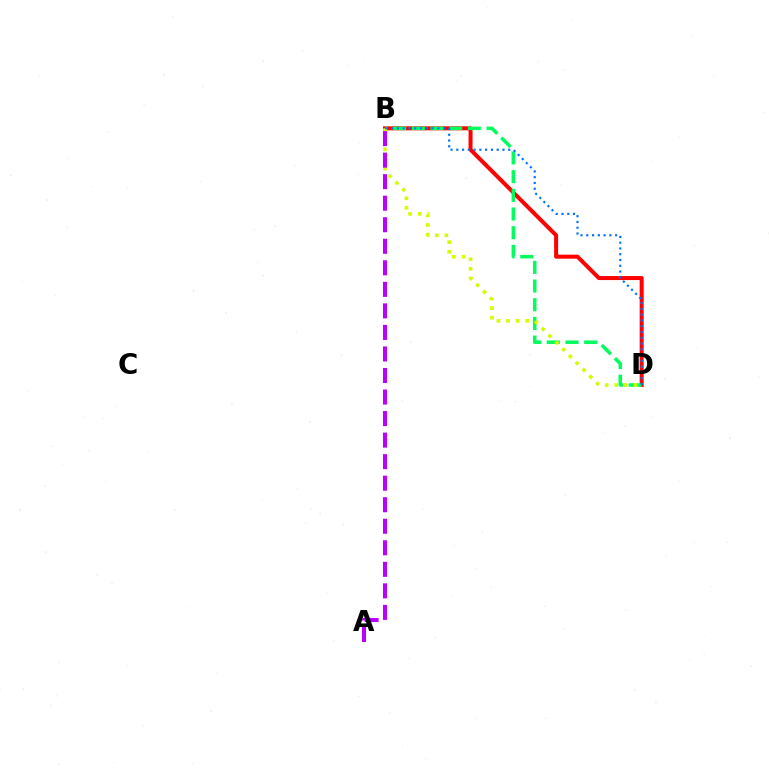{('B', 'D'): [{'color': '#ff0000', 'line_style': 'solid', 'thickness': 2.88}, {'color': '#00ff5c', 'line_style': 'dashed', 'thickness': 2.54}, {'color': '#d1ff00', 'line_style': 'dotted', 'thickness': 2.61}, {'color': '#0074ff', 'line_style': 'dotted', 'thickness': 1.57}], ('A', 'B'): [{'color': '#b900ff', 'line_style': 'dashed', 'thickness': 2.93}]}